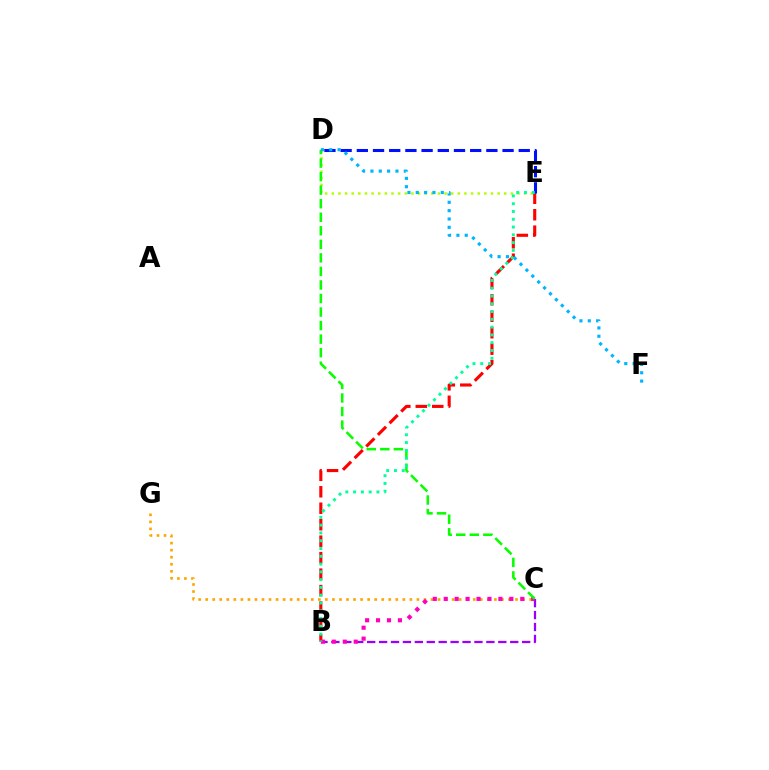{('D', 'E'): [{'color': '#b3ff00', 'line_style': 'dotted', 'thickness': 1.8}, {'color': '#0010ff', 'line_style': 'dashed', 'thickness': 2.2}], ('B', 'C'): [{'color': '#9b00ff', 'line_style': 'dashed', 'thickness': 1.62}, {'color': '#ff00bd', 'line_style': 'dotted', 'thickness': 2.97}], ('C', 'G'): [{'color': '#ffa500', 'line_style': 'dotted', 'thickness': 1.91}], ('B', 'E'): [{'color': '#ff0000', 'line_style': 'dashed', 'thickness': 2.24}, {'color': '#00ff9d', 'line_style': 'dotted', 'thickness': 2.11}], ('C', 'D'): [{'color': '#08ff00', 'line_style': 'dashed', 'thickness': 1.84}], ('D', 'F'): [{'color': '#00b5ff', 'line_style': 'dotted', 'thickness': 2.27}]}